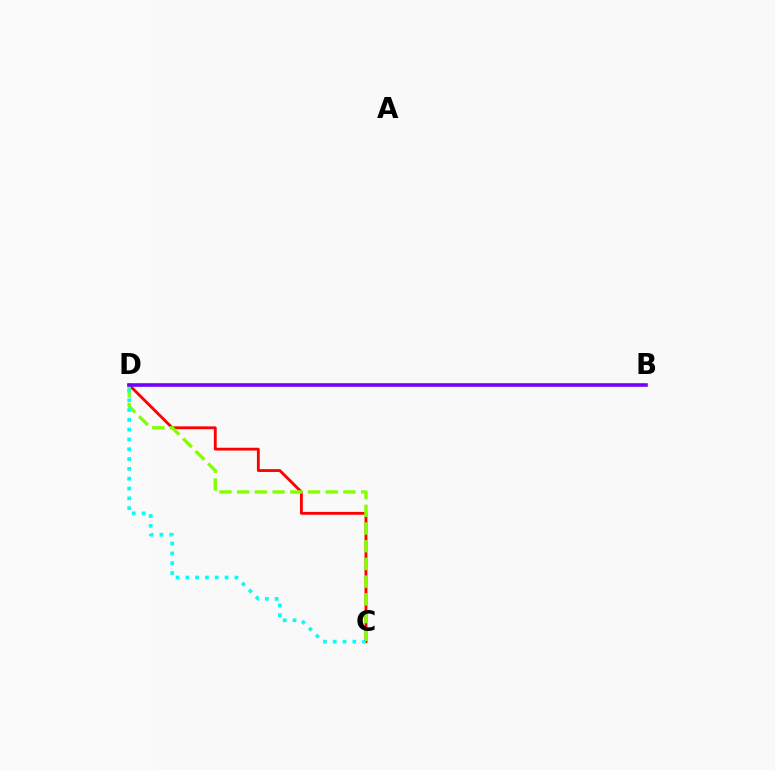{('C', 'D'): [{'color': '#ff0000', 'line_style': 'solid', 'thickness': 2.04}, {'color': '#84ff00', 'line_style': 'dashed', 'thickness': 2.41}, {'color': '#00fff6', 'line_style': 'dotted', 'thickness': 2.67}], ('B', 'D'): [{'color': '#7200ff', 'line_style': 'solid', 'thickness': 2.59}]}